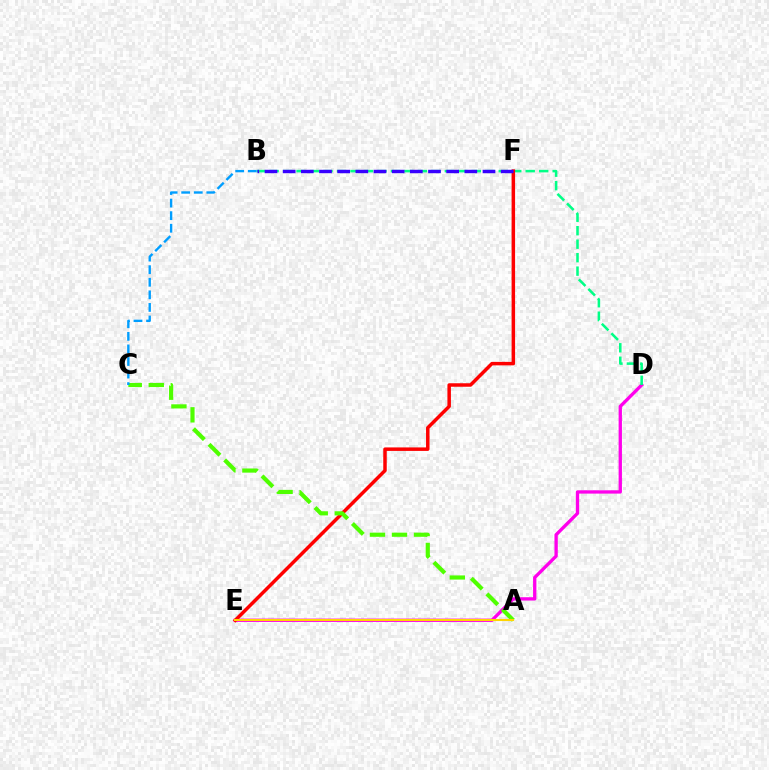{('D', 'E'): [{'color': '#ff00ed', 'line_style': 'solid', 'thickness': 2.39}], ('B', 'D'): [{'color': '#00ff86', 'line_style': 'dashed', 'thickness': 1.83}], ('E', 'F'): [{'color': '#ff0000', 'line_style': 'solid', 'thickness': 2.52}], ('A', 'C'): [{'color': '#4fff00', 'line_style': 'dashed', 'thickness': 2.99}], ('A', 'E'): [{'color': '#ffd500', 'line_style': 'solid', 'thickness': 1.52}], ('B', 'C'): [{'color': '#009eff', 'line_style': 'dashed', 'thickness': 1.71}], ('B', 'F'): [{'color': '#3700ff', 'line_style': 'dashed', 'thickness': 2.47}]}